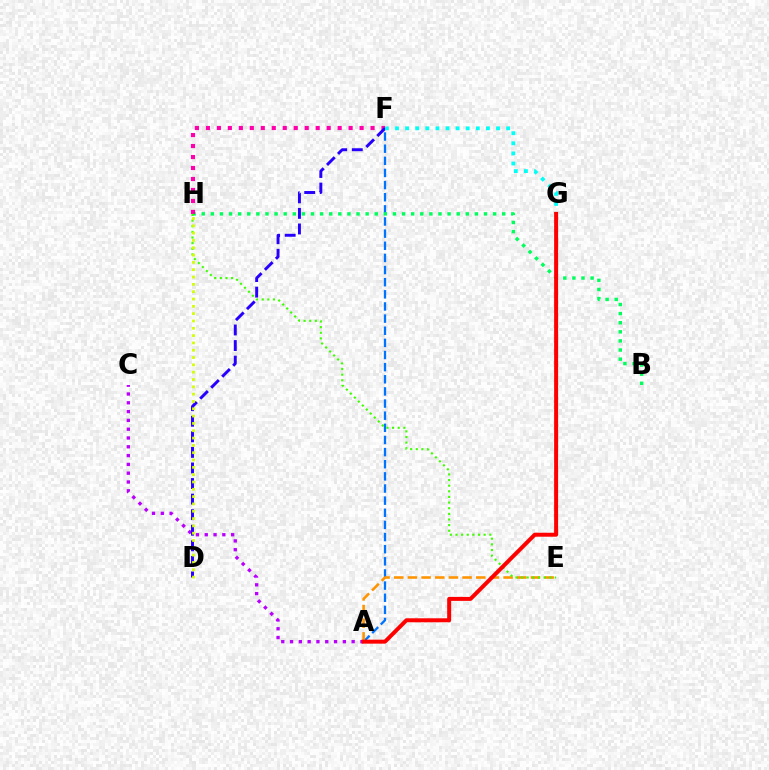{('A', 'F'): [{'color': '#0074ff', 'line_style': 'dashed', 'thickness': 1.65}], ('B', 'H'): [{'color': '#00ff5c', 'line_style': 'dotted', 'thickness': 2.47}], ('A', 'E'): [{'color': '#ff9400', 'line_style': 'dashed', 'thickness': 1.86}], ('A', 'C'): [{'color': '#b900ff', 'line_style': 'dotted', 'thickness': 2.39}], ('F', 'H'): [{'color': '#ff00ac', 'line_style': 'dotted', 'thickness': 2.98}], ('E', 'H'): [{'color': '#3dff00', 'line_style': 'dotted', 'thickness': 1.53}], ('D', 'F'): [{'color': '#2500ff', 'line_style': 'dashed', 'thickness': 2.12}], ('F', 'G'): [{'color': '#00fff6', 'line_style': 'dotted', 'thickness': 2.74}], ('D', 'H'): [{'color': '#d1ff00', 'line_style': 'dotted', 'thickness': 1.99}], ('A', 'G'): [{'color': '#ff0000', 'line_style': 'solid', 'thickness': 2.87}]}